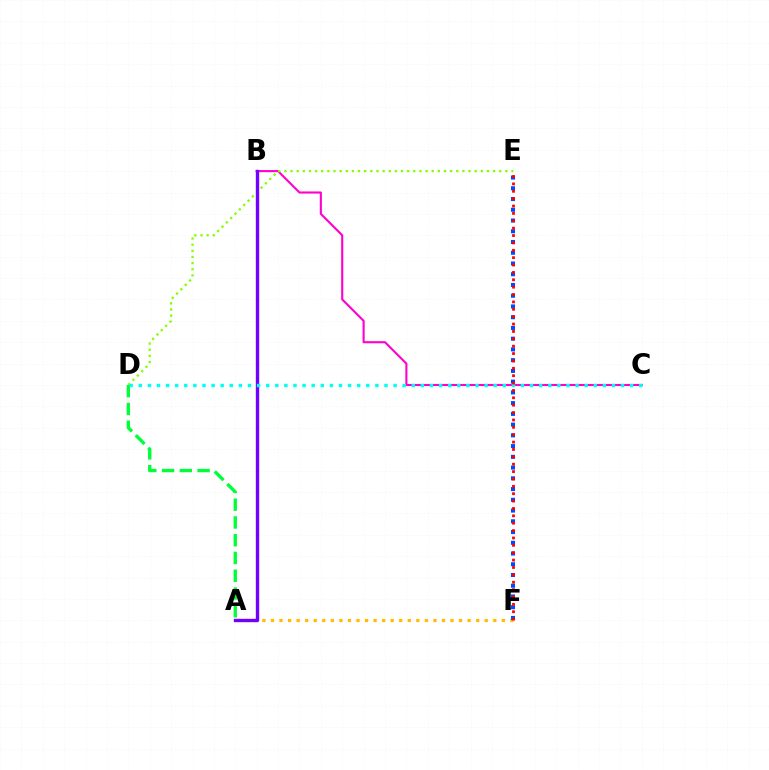{('A', 'F'): [{'color': '#ffbd00', 'line_style': 'dotted', 'thickness': 2.32}], ('B', 'C'): [{'color': '#ff00cf', 'line_style': 'solid', 'thickness': 1.51}], ('D', 'E'): [{'color': '#84ff00', 'line_style': 'dotted', 'thickness': 1.67}], ('A', 'D'): [{'color': '#00ff39', 'line_style': 'dashed', 'thickness': 2.41}], ('A', 'B'): [{'color': '#7200ff', 'line_style': 'solid', 'thickness': 2.42}], ('E', 'F'): [{'color': '#004bff', 'line_style': 'dotted', 'thickness': 2.92}, {'color': '#ff0000', 'line_style': 'dotted', 'thickness': 2.0}], ('C', 'D'): [{'color': '#00fff6', 'line_style': 'dotted', 'thickness': 2.47}]}